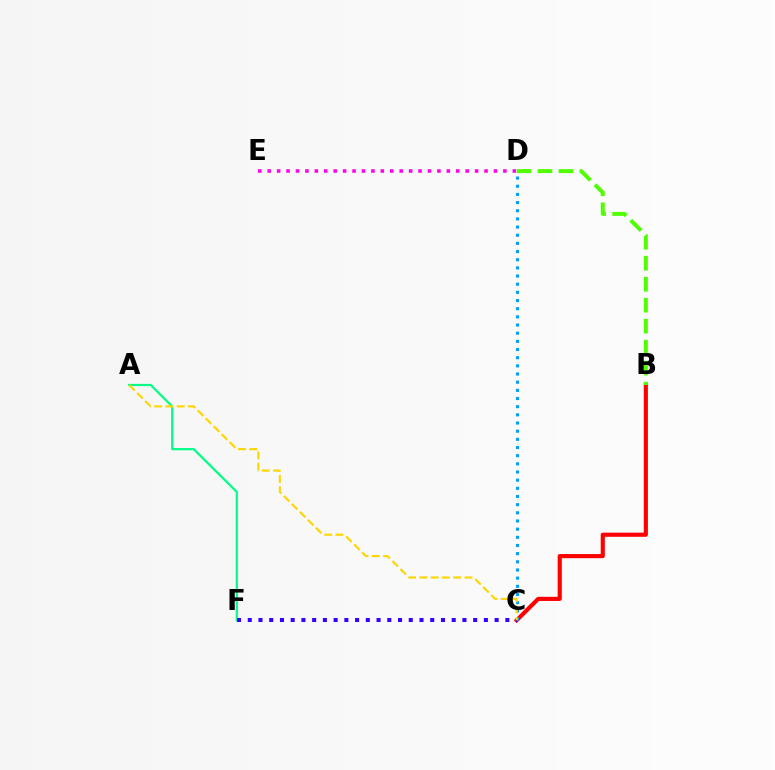{('B', 'C'): [{'color': '#ff0000', 'line_style': 'solid', 'thickness': 2.98}], ('D', 'E'): [{'color': '#ff00ed', 'line_style': 'dotted', 'thickness': 2.56}], ('A', 'F'): [{'color': '#00ff86', 'line_style': 'solid', 'thickness': 1.59}], ('C', 'D'): [{'color': '#009eff', 'line_style': 'dotted', 'thickness': 2.22}], ('B', 'D'): [{'color': '#4fff00', 'line_style': 'dashed', 'thickness': 2.85}], ('C', 'F'): [{'color': '#3700ff', 'line_style': 'dotted', 'thickness': 2.92}], ('A', 'C'): [{'color': '#ffd500', 'line_style': 'dashed', 'thickness': 1.53}]}